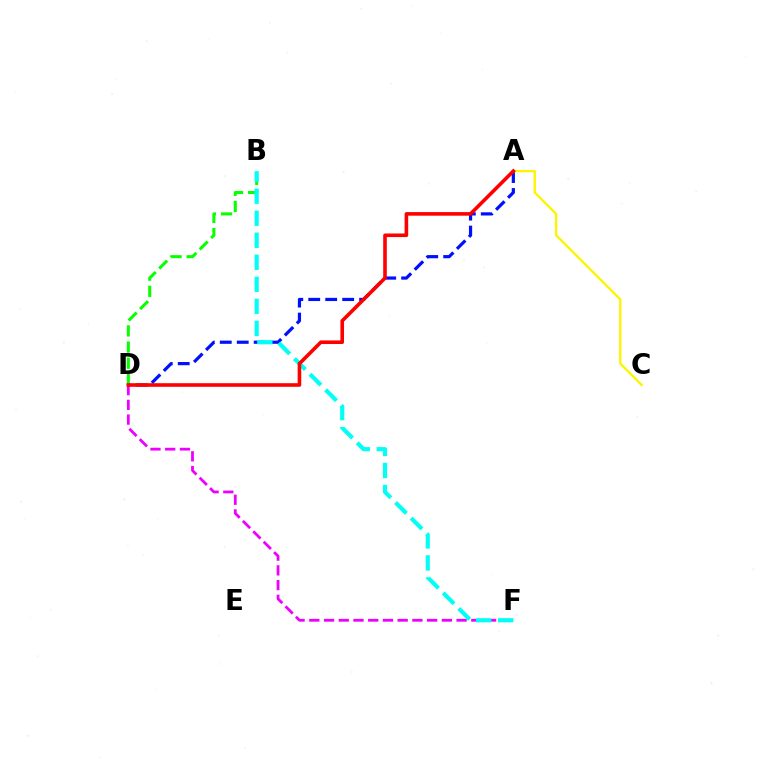{('A', 'D'): [{'color': '#0010ff', 'line_style': 'dashed', 'thickness': 2.3}, {'color': '#ff0000', 'line_style': 'solid', 'thickness': 2.59}], ('B', 'D'): [{'color': '#08ff00', 'line_style': 'dashed', 'thickness': 2.19}], ('D', 'F'): [{'color': '#ee00ff', 'line_style': 'dashed', 'thickness': 2.0}], ('B', 'F'): [{'color': '#00fff6', 'line_style': 'dashed', 'thickness': 2.99}], ('A', 'C'): [{'color': '#fcf500', 'line_style': 'solid', 'thickness': 1.68}]}